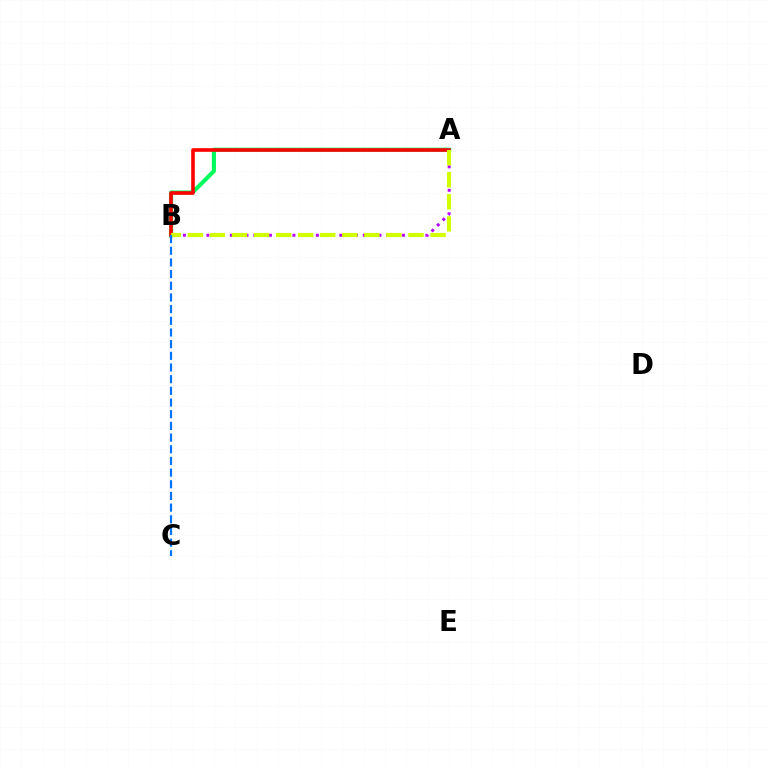{('A', 'B'): [{'color': '#00ff5c', 'line_style': 'solid', 'thickness': 2.94}, {'color': '#ff0000', 'line_style': 'solid', 'thickness': 2.6}, {'color': '#b900ff', 'line_style': 'dotted', 'thickness': 2.12}, {'color': '#d1ff00', 'line_style': 'dashed', 'thickness': 3.0}], ('B', 'C'): [{'color': '#0074ff', 'line_style': 'dashed', 'thickness': 1.59}]}